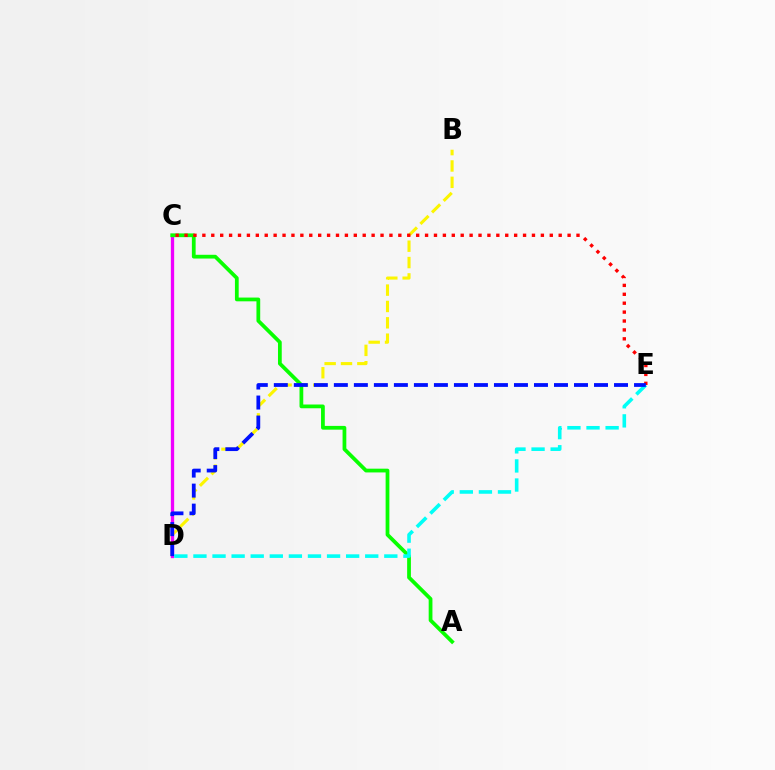{('B', 'D'): [{'color': '#fcf500', 'line_style': 'dashed', 'thickness': 2.22}], ('C', 'D'): [{'color': '#ee00ff', 'line_style': 'solid', 'thickness': 2.38}], ('A', 'C'): [{'color': '#08ff00', 'line_style': 'solid', 'thickness': 2.7}], ('C', 'E'): [{'color': '#ff0000', 'line_style': 'dotted', 'thickness': 2.42}], ('D', 'E'): [{'color': '#00fff6', 'line_style': 'dashed', 'thickness': 2.59}, {'color': '#0010ff', 'line_style': 'dashed', 'thickness': 2.72}]}